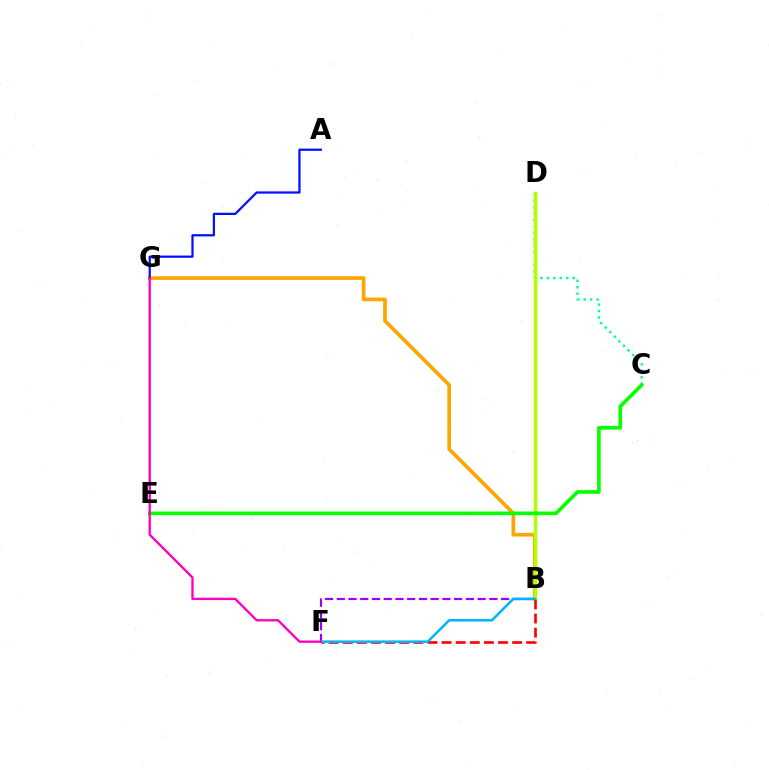{('B', 'G'): [{'color': '#ffa500', 'line_style': 'solid', 'thickness': 2.64}], ('C', 'D'): [{'color': '#00ff9d', 'line_style': 'dotted', 'thickness': 1.76}], ('A', 'G'): [{'color': '#0010ff', 'line_style': 'solid', 'thickness': 1.61}], ('B', 'F'): [{'color': '#9b00ff', 'line_style': 'dashed', 'thickness': 1.59}, {'color': '#ff0000', 'line_style': 'dashed', 'thickness': 1.92}, {'color': '#00b5ff', 'line_style': 'solid', 'thickness': 1.83}], ('B', 'D'): [{'color': '#b3ff00', 'line_style': 'solid', 'thickness': 2.52}], ('C', 'E'): [{'color': '#08ff00', 'line_style': 'solid', 'thickness': 2.63}], ('F', 'G'): [{'color': '#ff00bd', 'line_style': 'solid', 'thickness': 1.68}]}